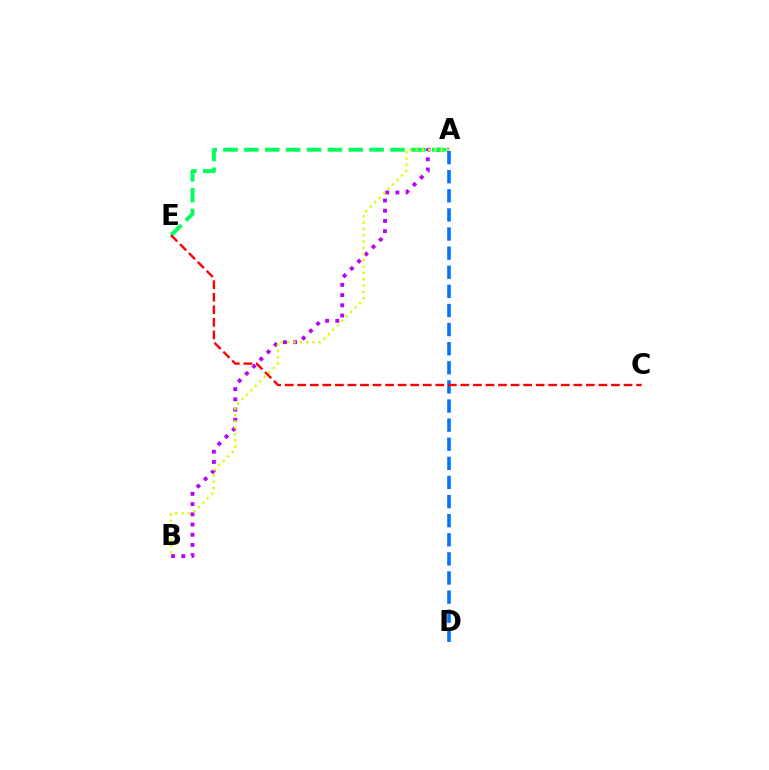{('A', 'B'): [{'color': '#b900ff', 'line_style': 'dotted', 'thickness': 2.77}, {'color': '#d1ff00', 'line_style': 'dotted', 'thickness': 1.71}], ('A', 'E'): [{'color': '#00ff5c', 'line_style': 'dashed', 'thickness': 2.83}], ('A', 'D'): [{'color': '#0074ff', 'line_style': 'dashed', 'thickness': 2.6}], ('C', 'E'): [{'color': '#ff0000', 'line_style': 'dashed', 'thickness': 1.7}]}